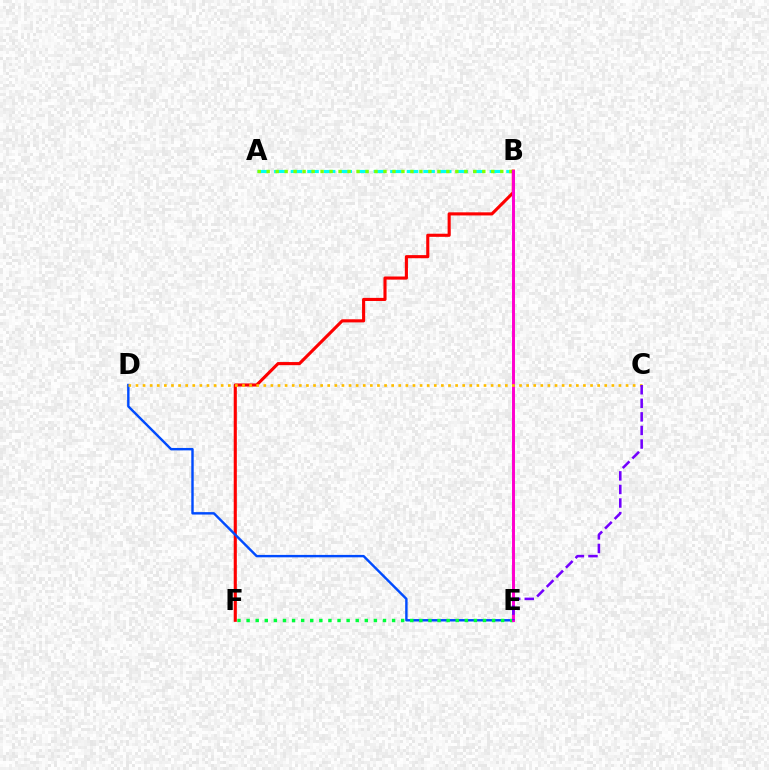{('A', 'B'): [{'color': '#00fff6', 'line_style': 'dashed', 'thickness': 2.25}, {'color': '#84ff00', 'line_style': 'dotted', 'thickness': 2.44}], ('B', 'F'): [{'color': '#ff0000', 'line_style': 'solid', 'thickness': 2.24}], ('D', 'E'): [{'color': '#004bff', 'line_style': 'solid', 'thickness': 1.74}], ('E', 'F'): [{'color': '#00ff39', 'line_style': 'dotted', 'thickness': 2.47}], ('B', 'E'): [{'color': '#ff00cf', 'line_style': 'solid', 'thickness': 2.13}], ('C', 'D'): [{'color': '#ffbd00', 'line_style': 'dotted', 'thickness': 1.93}], ('C', 'E'): [{'color': '#7200ff', 'line_style': 'dashed', 'thickness': 1.84}]}